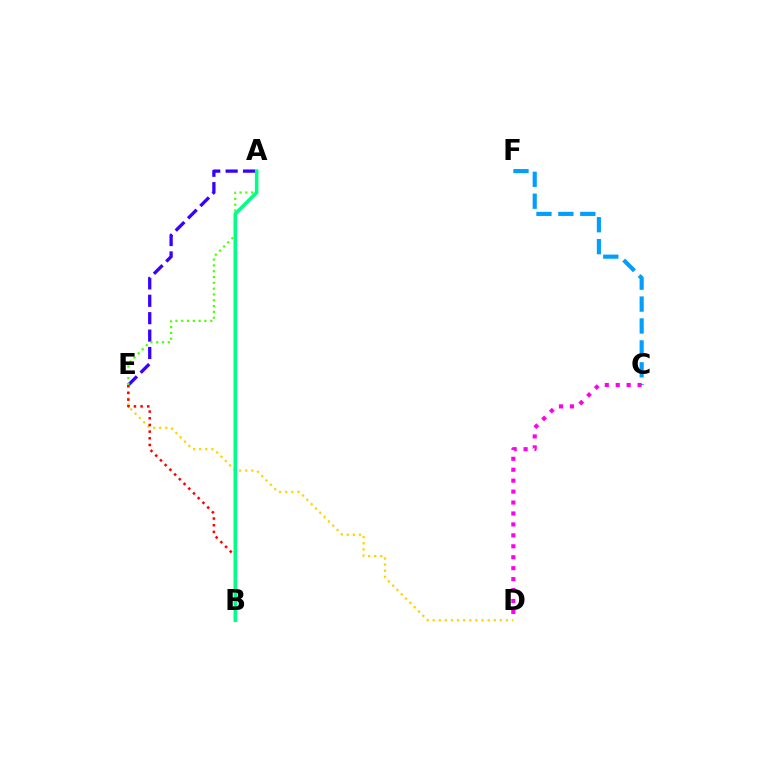{('A', 'E'): [{'color': '#3700ff', 'line_style': 'dashed', 'thickness': 2.36}, {'color': '#4fff00', 'line_style': 'dotted', 'thickness': 1.58}], ('C', 'F'): [{'color': '#009eff', 'line_style': 'dashed', 'thickness': 2.98}], ('D', 'E'): [{'color': '#ffd500', 'line_style': 'dotted', 'thickness': 1.66}], ('B', 'E'): [{'color': '#ff0000', 'line_style': 'dotted', 'thickness': 1.81}], ('C', 'D'): [{'color': '#ff00ed', 'line_style': 'dotted', 'thickness': 2.97}], ('A', 'B'): [{'color': '#00ff86', 'line_style': 'solid', 'thickness': 2.55}]}